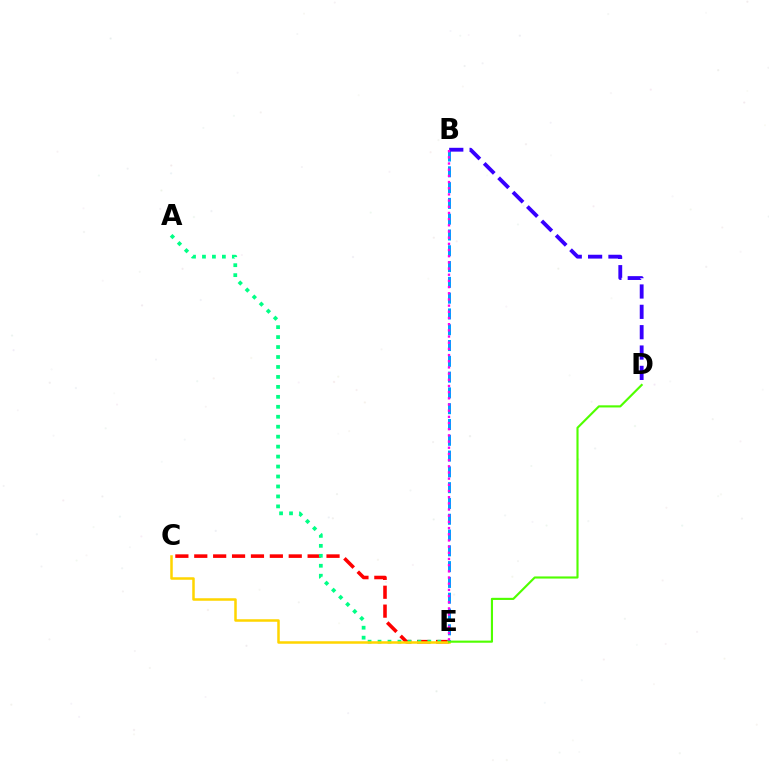{('C', 'E'): [{'color': '#ff0000', 'line_style': 'dashed', 'thickness': 2.57}, {'color': '#ffd500', 'line_style': 'solid', 'thickness': 1.81}], ('A', 'E'): [{'color': '#00ff86', 'line_style': 'dotted', 'thickness': 2.71}], ('B', 'E'): [{'color': '#009eff', 'line_style': 'dashed', 'thickness': 2.15}, {'color': '#ff00ed', 'line_style': 'dotted', 'thickness': 1.68}], ('B', 'D'): [{'color': '#3700ff', 'line_style': 'dashed', 'thickness': 2.76}], ('D', 'E'): [{'color': '#4fff00', 'line_style': 'solid', 'thickness': 1.54}]}